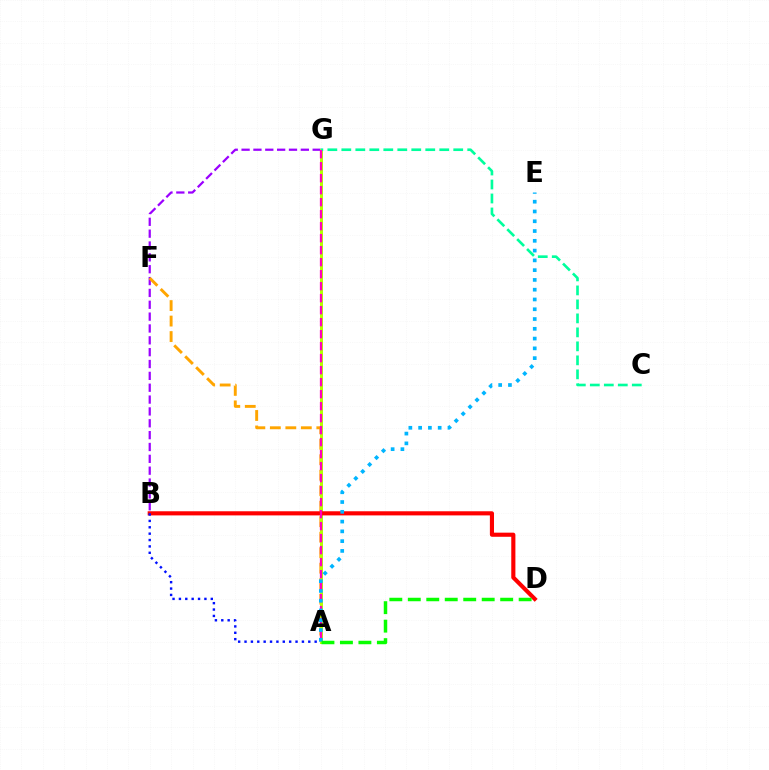{('B', 'G'): [{'color': '#9b00ff', 'line_style': 'dashed', 'thickness': 1.61}], ('A', 'F'): [{'color': '#ffa500', 'line_style': 'dashed', 'thickness': 2.1}], ('A', 'G'): [{'color': '#b3ff00', 'line_style': 'solid', 'thickness': 2.15}, {'color': '#ff00bd', 'line_style': 'dashed', 'thickness': 1.63}], ('B', 'D'): [{'color': '#ff0000', 'line_style': 'solid', 'thickness': 2.97}], ('C', 'G'): [{'color': '#00ff9d', 'line_style': 'dashed', 'thickness': 1.9}], ('A', 'E'): [{'color': '#00b5ff', 'line_style': 'dotted', 'thickness': 2.66}], ('A', 'B'): [{'color': '#0010ff', 'line_style': 'dotted', 'thickness': 1.73}], ('A', 'D'): [{'color': '#08ff00', 'line_style': 'dashed', 'thickness': 2.51}]}